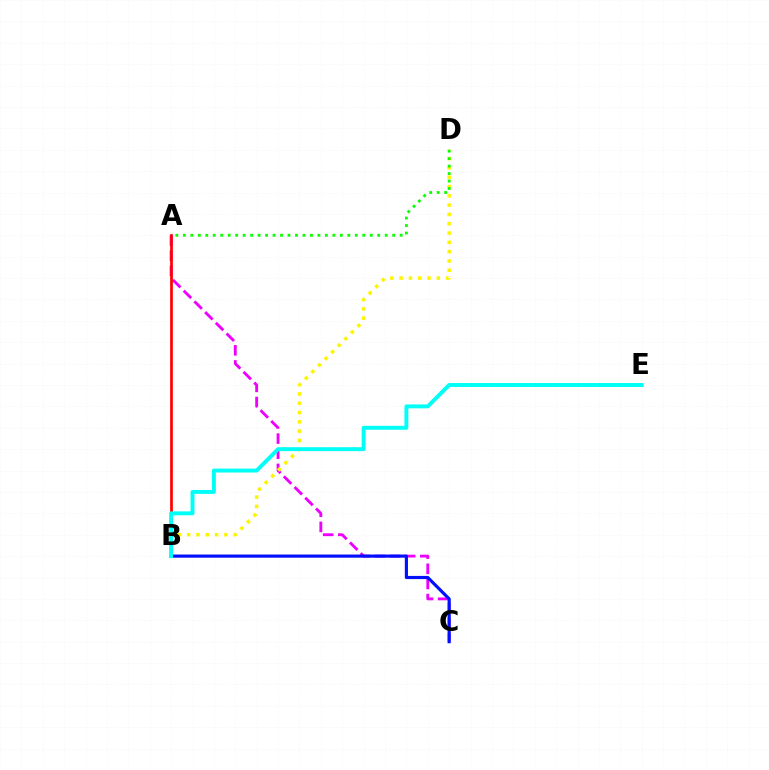{('A', 'C'): [{'color': '#ee00ff', 'line_style': 'dashed', 'thickness': 2.06}], ('A', 'B'): [{'color': '#ff0000', 'line_style': 'solid', 'thickness': 1.94}], ('B', 'C'): [{'color': '#0010ff', 'line_style': 'solid', 'thickness': 2.28}], ('B', 'D'): [{'color': '#fcf500', 'line_style': 'dotted', 'thickness': 2.53}], ('B', 'E'): [{'color': '#00fff6', 'line_style': 'solid', 'thickness': 2.82}], ('A', 'D'): [{'color': '#08ff00', 'line_style': 'dotted', 'thickness': 2.03}]}